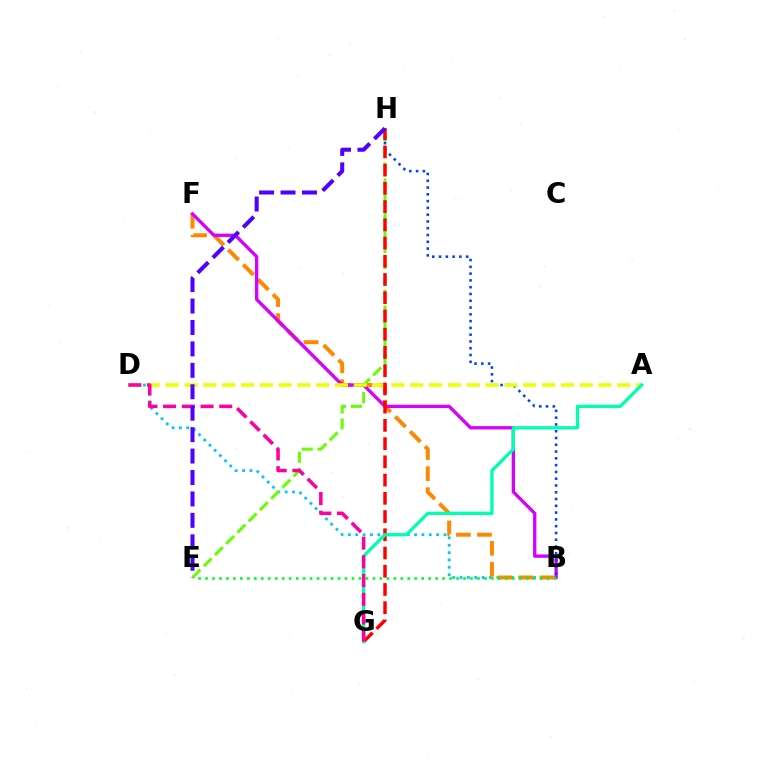{('B', 'D'): [{'color': '#00c7ff', 'line_style': 'dotted', 'thickness': 2.0}], ('B', 'F'): [{'color': '#ff8800', 'line_style': 'dashed', 'thickness': 2.86}, {'color': '#d600ff', 'line_style': 'solid', 'thickness': 2.38}], ('E', 'H'): [{'color': '#66ff00', 'line_style': 'dashed', 'thickness': 2.16}, {'color': '#4f00ff', 'line_style': 'dashed', 'thickness': 2.91}], ('B', 'H'): [{'color': '#003fff', 'line_style': 'dotted', 'thickness': 1.84}], ('A', 'D'): [{'color': '#eeff00', 'line_style': 'dashed', 'thickness': 2.56}], ('G', 'H'): [{'color': '#ff0000', 'line_style': 'dashed', 'thickness': 2.48}], ('B', 'E'): [{'color': '#00ff27', 'line_style': 'dotted', 'thickness': 1.89}], ('A', 'G'): [{'color': '#00ffaf', 'line_style': 'solid', 'thickness': 2.37}], ('D', 'G'): [{'color': '#ff00a0', 'line_style': 'dashed', 'thickness': 2.54}]}